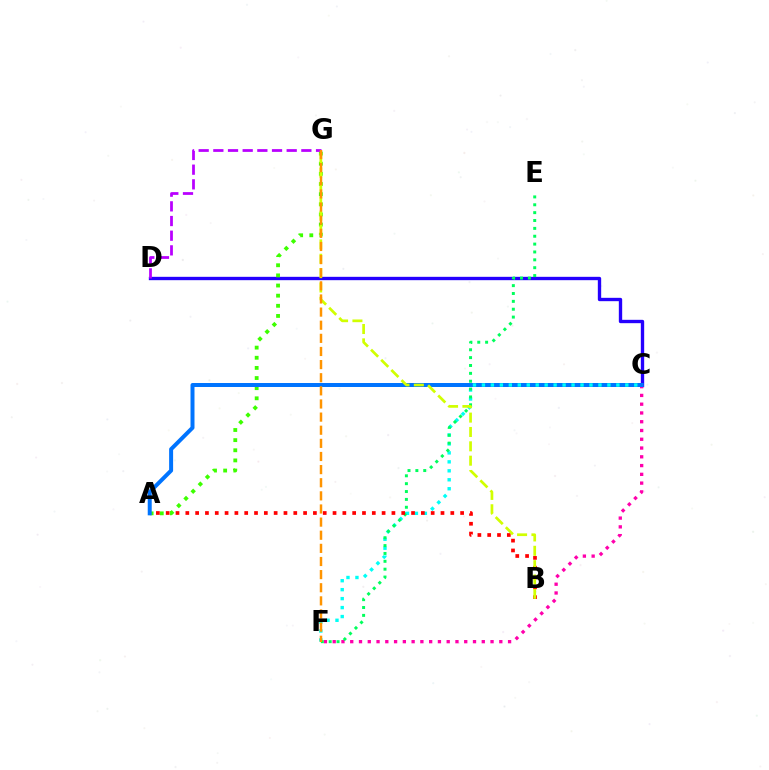{('C', 'D'): [{'color': '#2500ff', 'line_style': 'solid', 'thickness': 2.41}], ('A', 'G'): [{'color': '#3dff00', 'line_style': 'dotted', 'thickness': 2.75}], ('C', 'F'): [{'color': '#ff00ac', 'line_style': 'dotted', 'thickness': 2.38}, {'color': '#00fff6', 'line_style': 'dotted', 'thickness': 2.44}], ('D', 'G'): [{'color': '#b900ff', 'line_style': 'dashed', 'thickness': 1.99}], ('A', 'C'): [{'color': '#0074ff', 'line_style': 'solid', 'thickness': 2.87}], ('E', 'F'): [{'color': '#00ff5c', 'line_style': 'dotted', 'thickness': 2.14}], ('A', 'B'): [{'color': '#ff0000', 'line_style': 'dotted', 'thickness': 2.67}], ('B', 'G'): [{'color': '#d1ff00', 'line_style': 'dashed', 'thickness': 1.95}], ('F', 'G'): [{'color': '#ff9400', 'line_style': 'dashed', 'thickness': 1.78}]}